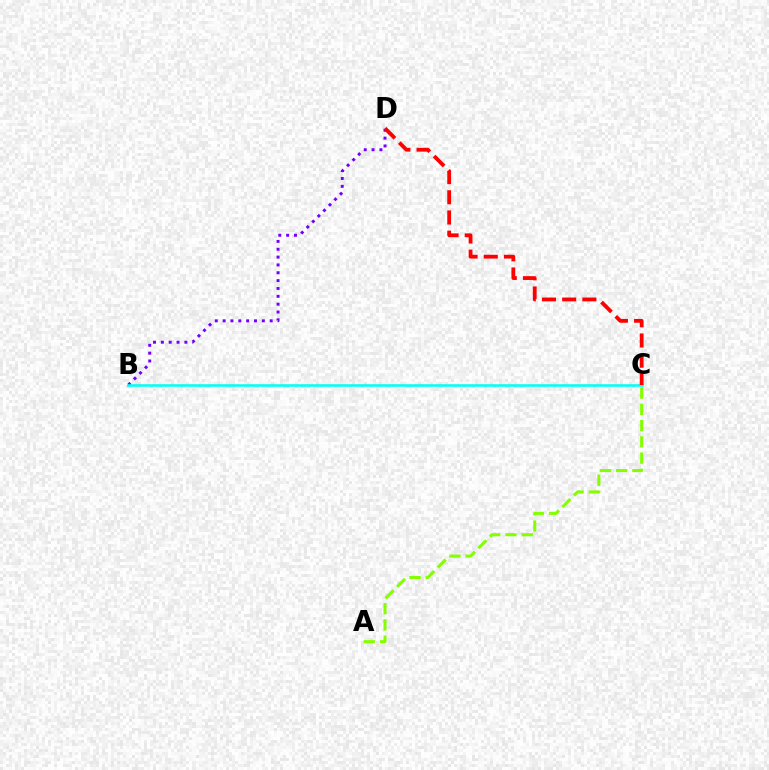{('A', 'C'): [{'color': '#84ff00', 'line_style': 'dashed', 'thickness': 2.21}], ('B', 'D'): [{'color': '#7200ff', 'line_style': 'dotted', 'thickness': 2.13}], ('B', 'C'): [{'color': '#00fff6', 'line_style': 'solid', 'thickness': 1.86}], ('C', 'D'): [{'color': '#ff0000', 'line_style': 'dashed', 'thickness': 2.74}]}